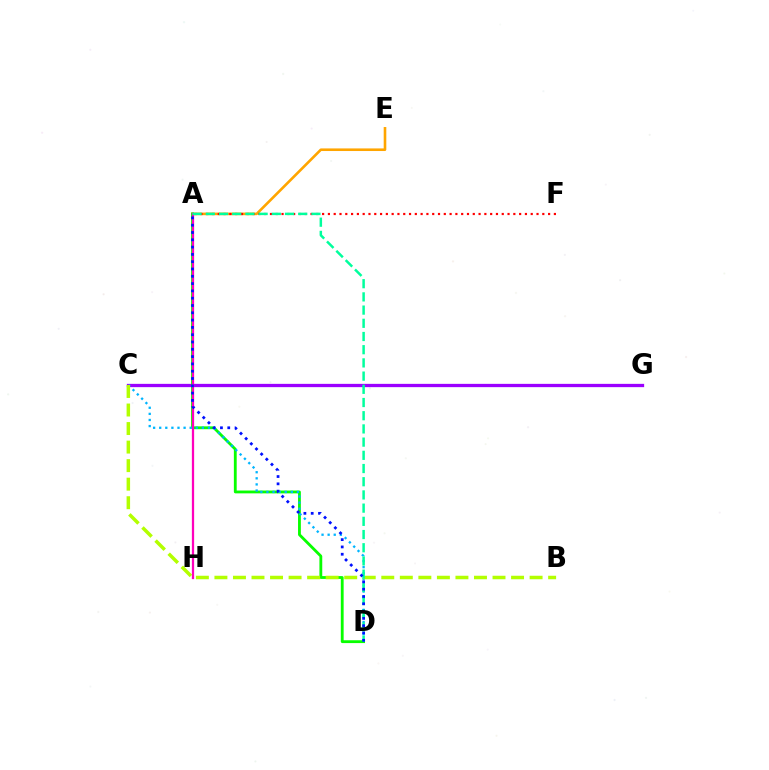{('C', 'G'): [{'color': '#9b00ff', 'line_style': 'solid', 'thickness': 2.37}], ('A', 'E'): [{'color': '#ffa500', 'line_style': 'solid', 'thickness': 1.88}], ('A', 'D'): [{'color': '#08ff00', 'line_style': 'solid', 'thickness': 2.04}, {'color': '#00ff9d', 'line_style': 'dashed', 'thickness': 1.79}, {'color': '#0010ff', 'line_style': 'dotted', 'thickness': 1.98}], ('C', 'D'): [{'color': '#00b5ff', 'line_style': 'dotted', 'thickness': 1.66}], ('A', 'H'): [{'color': '#ff00bd', 'line_style': 'solid', 'thickness': 1.63}], ('A', 'F'): [{'color': '#ff0000', 'line_style': 'dotted', 'thickness': 1.57}], ('B', 'C'): [{'color': '#b3ff00', 'line_style': 'dashed', 'thickness': 2.52}]}